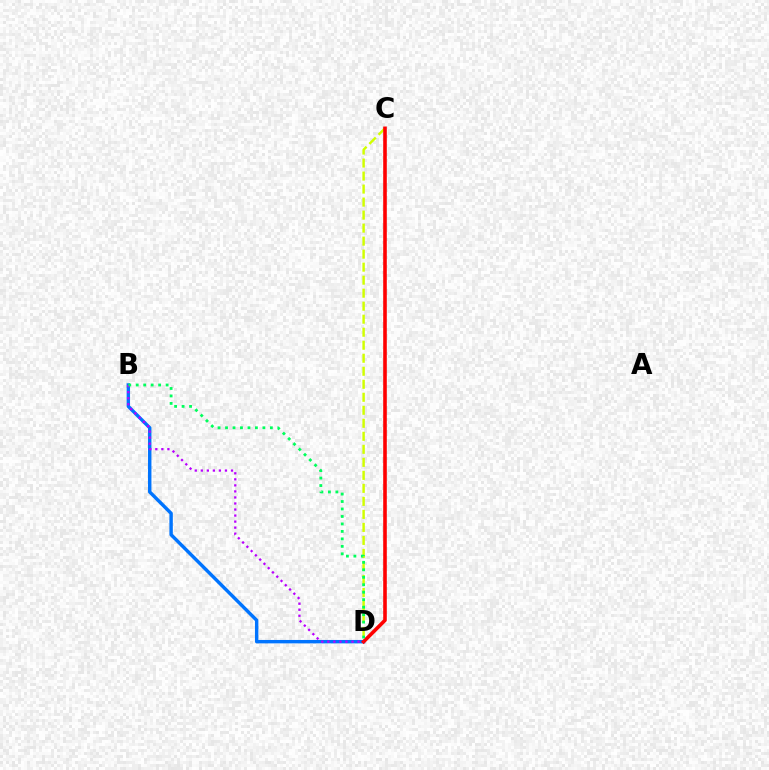{('C', 'D'): [{'color': '#d1ff00', 'line_style': 'dashed', 'thickness': 1.77}, {'color': '#ff0000', 'line_style': 'solid', 'thickness': 2.59}], ('B', 'D'): [{'color': '#0074ff', 'line_style': 'solid', 'thickness': 2.46}, {'color': '#b900ff', 'line_style': 'dotted', 'thickness': 1.64}, {'color': '#00ff5c', 'line_style': 'dotted', 'thickness': 2.03}]}